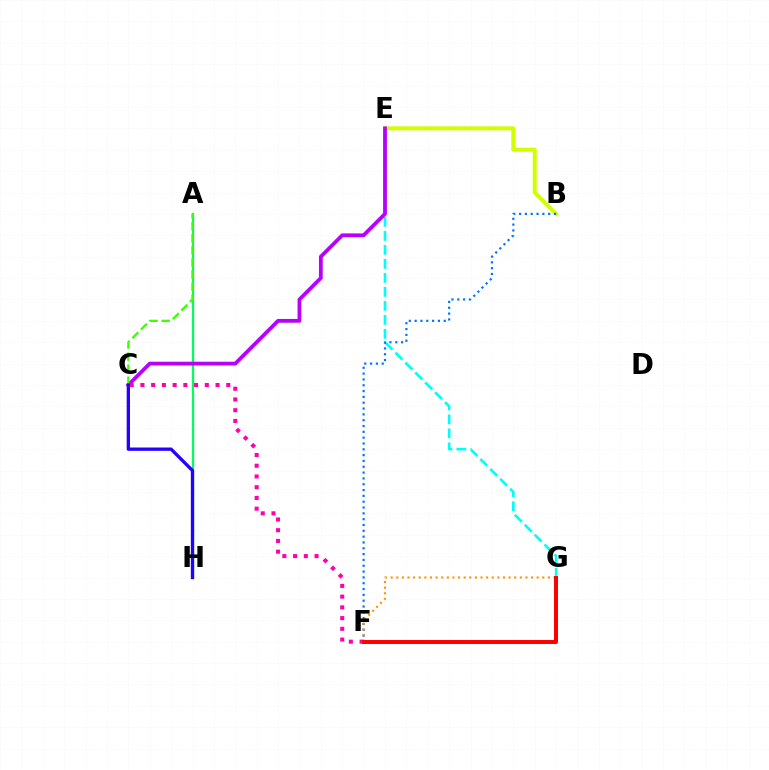{('E', 'G'): [{'color': '#00fff6', 'line_style': 'dashed', 'thickness': 1.9}], ('B', 'E'): [{'color': '#d1ff00', 'line_style': 'solid', 'thickness': 2.88}], ('A', 'H'): [{'color': '#00ff5c', 'line_style': 'solid', 'thickness': 1.63}], ('B', 'F'): [{'color': '#0074ff', 'line_style': 'dotted', 'thickness': 1.58}], ('C', 'E'): [{'color': '#b900ff', 'line_style': 'solid', 'thickness': 2.73}], ('C', 'F'): [{'color': '#ff00ac', 'line_style': 'dotted', 'thickness': 2.92}], ('F', 'G'): [{'color': '#ff9400', 'line_style': 'dotted', 'thickness': 1.53}, {'color': '#ff0000', 'line_style': 'solid', 'thickness': 2.86}], ('A', 'C'): [{'color': '#3dff00', 'line_style': 'dashed', 'thickness': 1.64}], ('C', 'H'): [{'color': '#2500ff', 'line_style': 'solid', 'thickness': 2.38}]}